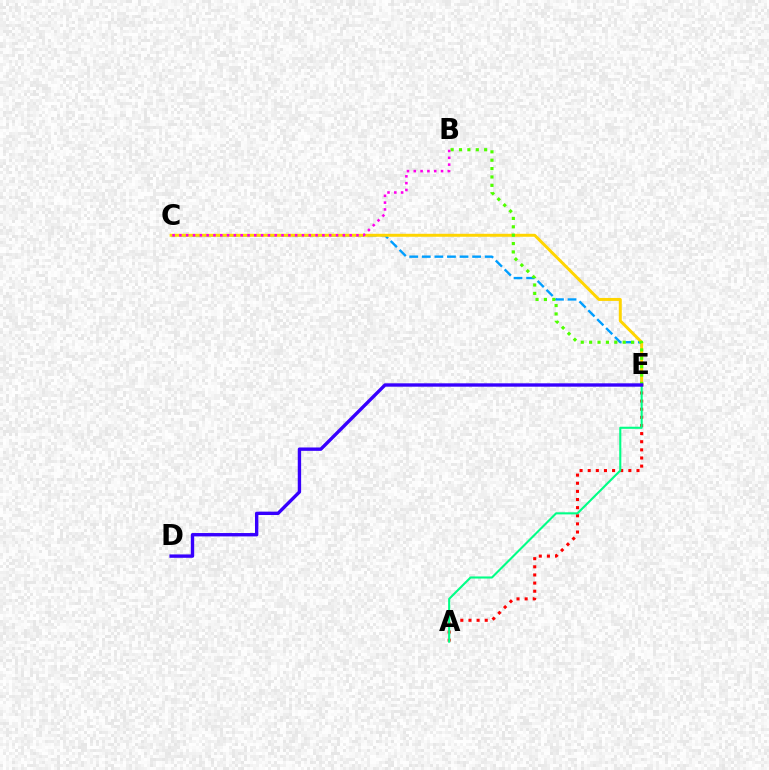{('A', 'E'): [{'color': '#ff0000', 'line_style': 'dotted', 'thickness': 2.21}, {'color': '#00ff86', 'line_style': 'solid', 'thickness': 1.51}], ('C', 'E'): [{'color': '#009eff', 'line_style': 'dashed', 'thickness': 1.71}, {'color': '#ffd500', 'line_style': 'solid', 'thickness': 2.14}], ('B', 'E'): [{'color': '#4fff00', 'line_style': 'dotted', 'thickness': 2.28}], ('D', 'E'): [{'color': '#3700ff', 'line_style': 'solid', 'thickness': 2.43}], ('B', 'C'): [{'color': '#ff00ed', 'line_style': 'dotted', 'thickness': 1.85}]}